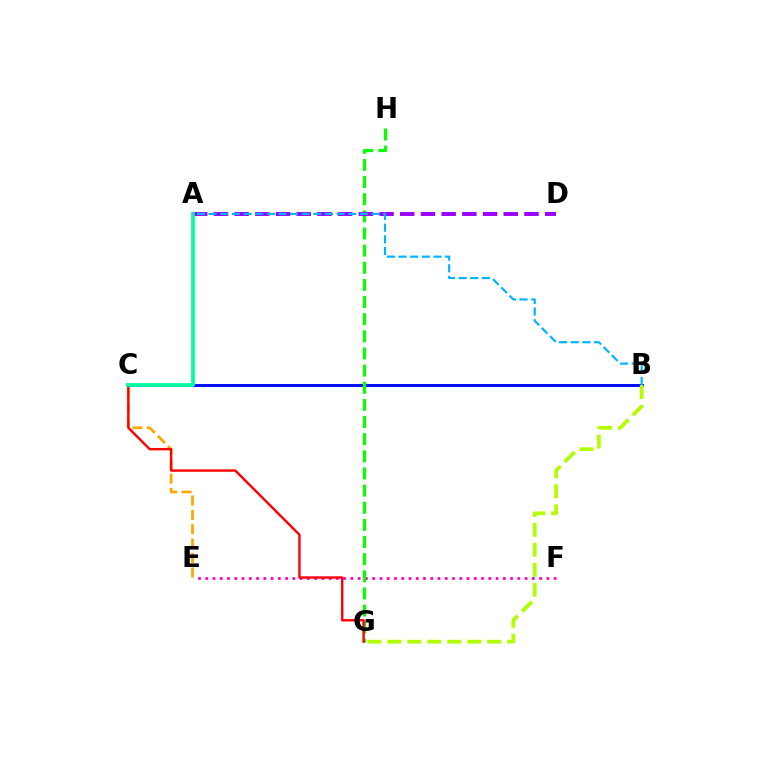{('E', 'F'): [{'color': '#ff00bd', 'line_style': 'dotted', 'thickness': 1.97}], ('C', 'E'): [{'color': '#ffa500', 'line_style': 'dashed', 'thickness': 1.96}], ('B', 'C'): [{'color': '#0010ff', 'line_style': 'solid', 'thickness': 2.14}], ('B', 'G'): [{'color': '#b3ff00', 'line_style': 'dashed', 'thickness': 2.71}], ('G', 'H'): [{'color': '#08ff00', 'line_style': 'dashed', 'thickness': 2.33}], ('A', 'D'): [{'color': '#9b00ff', 'line_style': 'dashed', 'thickness': 2.81}], ('C', 'G'): [{'color': '#ff0000', 'line_style': 'solid', 'thickness': 1.72}], ('A', 'C'): [{'color': '#00ff9d', 'line_style': 'solid', 'thickness': 2.68}], ('A', 'B'): [{'color': '#00b5ff', 'line_style': 'dashed', 'thickness': 1.58}]}